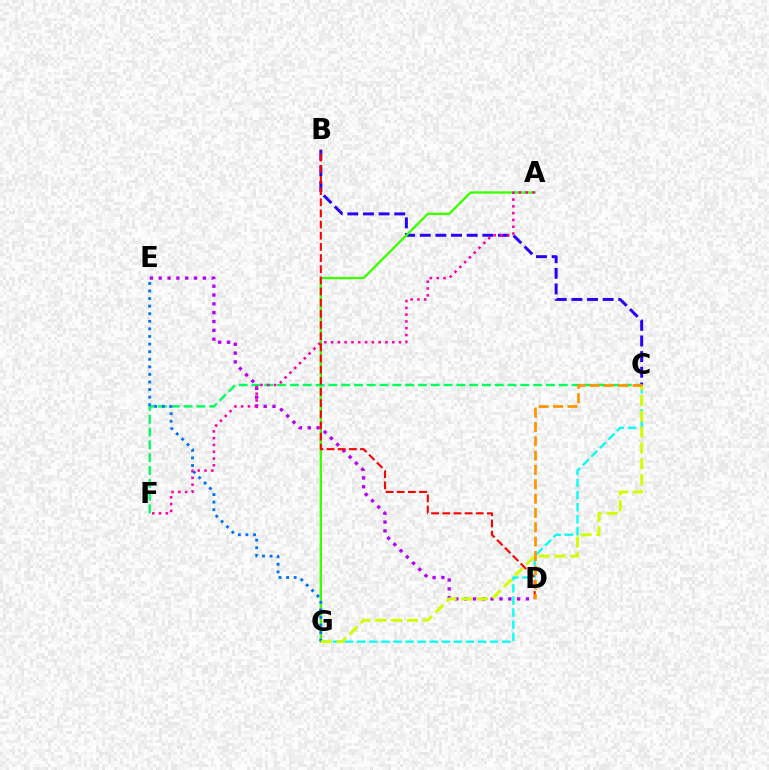{('B', 'C'): [{'color': '#2500ff', 'line_style': 'dashed', 'thickness': 2.12}], ('A', 'G'): [{'color': '#3dff00', 'line_style': 'solid', 'thickness': 1.69}], ('C', 'F'): [{'color': '#00ff5c', 'line_style': 'dashed', 'thickness': 1.74}], ('D', 'E'): [{'color': '#b900ff', 'line_style': 'dotted', 'thickness': 2.4}], ('C', 'G'): [{'color': '#00fff6', 'line_style': 'dashed', 'thickness': 1.64}, {'color': '#d1ff00', 'line_style': 'dashed', 'thickness': 2.15}], ('E', 'G'): [{'color': '#0074ff', 'line_style': 'dotted', 'thickness': 2.06}], ('A', 'F'): [{'color': '#ff00ac', 'line_style': 'dotted', 'thickness': 1.85}], ('B', 'D'): [{'color': '#ff0000', 'line_style': 'dashed', 'thickness': 1.52}], ('C', 'D'): [{'color': '#ff9400', 'line_style': 'dashed', 'thickness': 1.95}]}